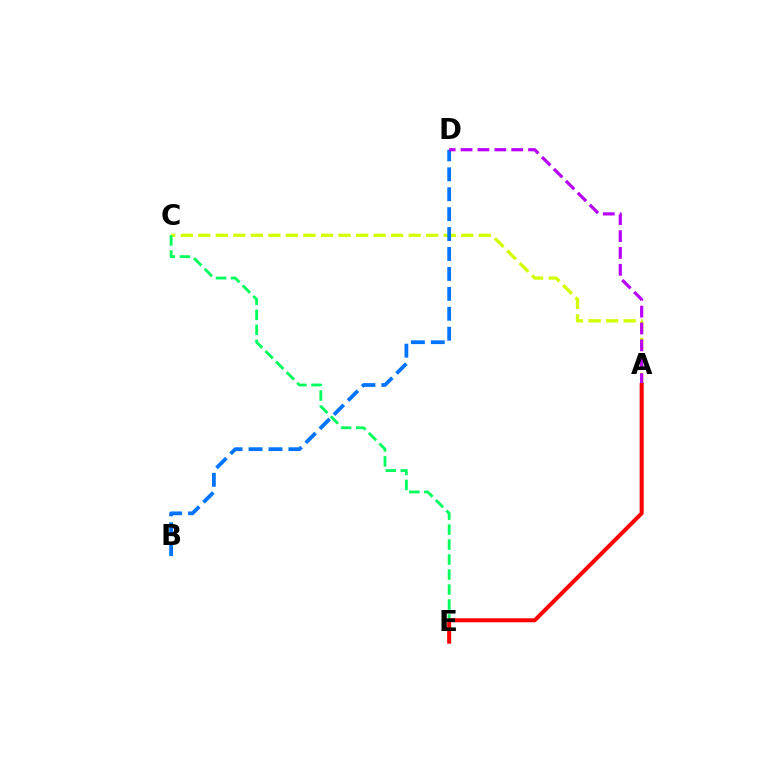{('A', 'C'): [{'color': '#d1ff00', 'line_style': 'dashed', 'thickness': 2.38}], ('C', 'E'): [{'color': '#00ff5c', 'line_style': 'dashed', 'thickness': 2.04}], ('B', 'D'): [{'color': '#0074ff', 'line_style': 'dashed', 'thickness': 2.71}], ('A', 'D'): [{'color': '#b900ff', 'line_style': 'dashed', 'thickness': 2.29}], ('A', 'E'): [{'color': '#ff0000', 'line_style': 'solid', 'thickness': 2.88}]}